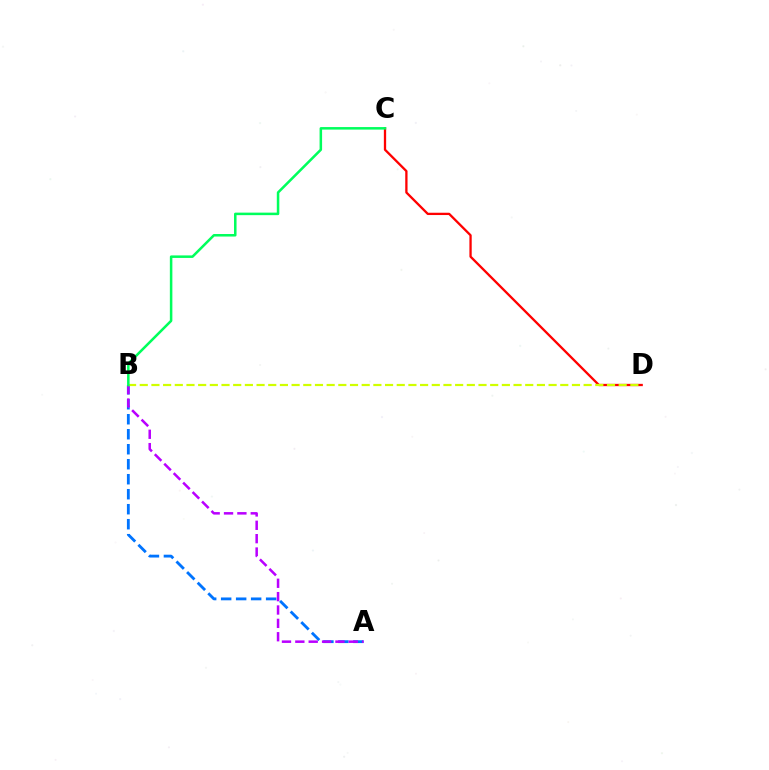{('A', 'B'): [{'color': '#0074ff', 'line_style': 'dashed', 'thickness': 2.04}, {'color': '#b900ff', 'line_style': 'dashed', 'thickness': 1.82}], ('C', 'D'): [{'color': '#ff0000', 'line_style': 'solid', 'thickness': 1.66}], ('B', 'D'): [{'color': '#d1ff00', 'line_style': 'dashed', 'thickness': 1.59}], ('B', 'C'): [{'color': '#00ff5c', 'line_style': 'solid', 'thickness': 1.82}]}